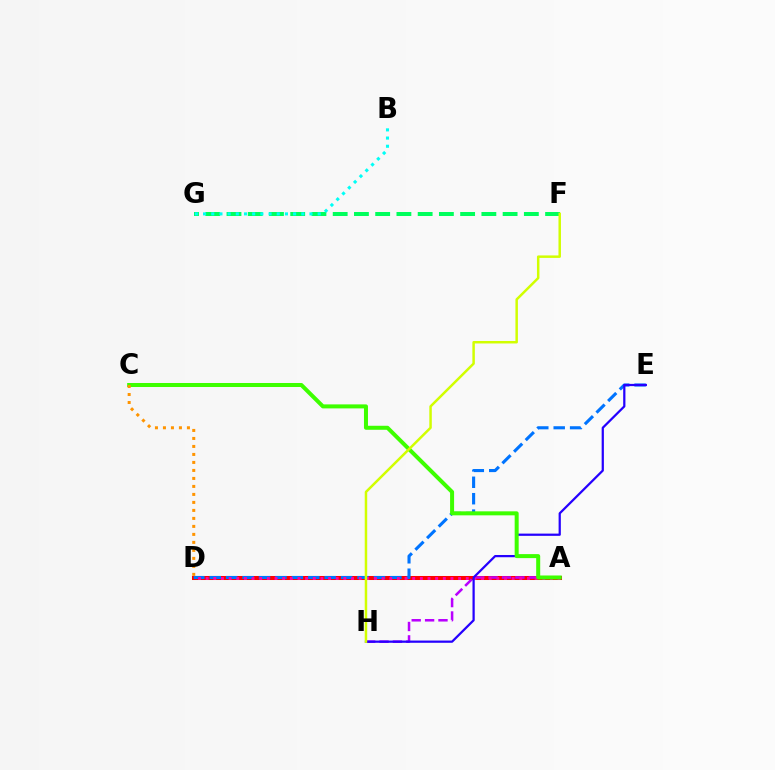{('A', 'D'): [{'color': '#ff0000', 'line_style': 'solid', 'thickness': 2.9}, {'color': '#ff00ac', 'line_style': 'dotted', 'thickness': 2.08}], ('F', 'G'): [{'color': '#00ff5c', 'line_style': 'dashed', 'thickness': 2.89}], ('D', 'E'): [{'color': '#0074ff', 'line_style': 'dashed', 'thickness': 2.23}], ('B', 'G'): [{'color': '#00fff6', 'line_style': 'dotted', 'thickness': 2.22}], ('A', 'H'): [{'color': '#b900ff', 'line_style': 'dashed', 'thickness': 1.82}], ('E', 'H'): [{'color': '#2500ff', 'line_style': 'solid', 'thickness': 1.61}], ('A', 'C'): [{'color': '#3dff00', 'line_style': 'solid', 'thickness': 2.88}], ('F', 'H'): [{'color': '#d1ff00', 'line_style': 'solid', 'thickness': 1.78}], ('C', 'D'): [{'color': '#ff9400', 'line_style': 'dotted', 'thickness': 2.17}]}